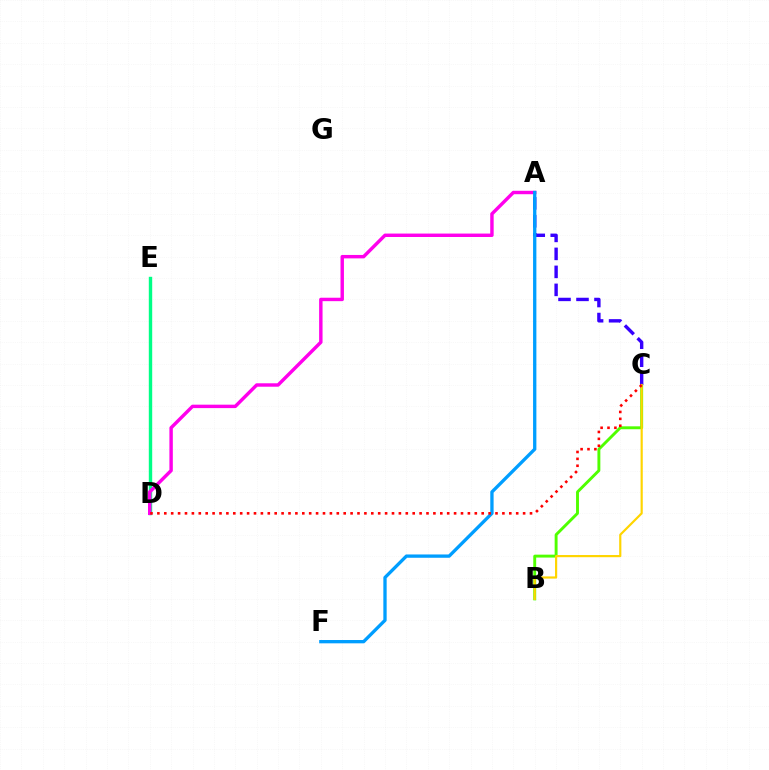{('B', 'C'): [{'color': '#4fff00', 'line_style': 'solid', 'thickness': 2.09}, {'color': '#ffd500', 'line_style': 'solid', 'thickness': 1.57}], ('A', 'C'): [{'color': '#3700ff', 'line_style': 'dashed', 'thickness': 2.44}], ('D', 'E'): [{'color': '#00ff86', 'line_style': 'solid', 'thickness': 2.45}], ('A', 'D'): [{'color': '#ff00ed', 'line_style': 'solid', 'thickness': 2.47}], ('A', 'F'): [{'color': '#009eff', 'line_style': 'solid', 'thickness': 2.38}], ('C', 'D'): [{'color': '#ff0000', 'line_style': 'dotted', 'thickness': 1.87}]}